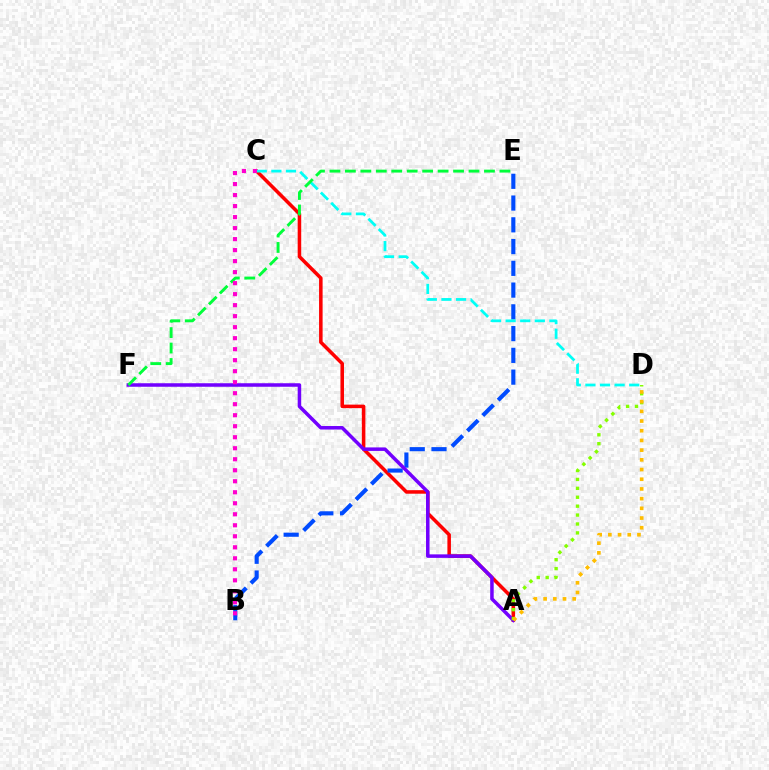{('A', 'C'): [{'color': '#ff0000', 'line_style': 'solid', 'thickness': 2.54}], ('B', 'E'): [{'color': '#004bff', 'line_style': 'dashed', 'thickness': 2.96}], ('C', 'D'): [{'color': '#00fff6', 'line_style': 'dashed', 'thickness': 1.98}], ('A', 'F'): [{'color': '#7200ff', 'line_style': 'solid', 'thickness': 2.53}], ('E', 'F'): [{'color': '#00ff39', 'line_style': 'dashed', 'thickness': 2.1}], ('A', 'D'): [{'color': '#84ff00', 'line_style': 'dotted', 'thickness': 2.42}, {'color': '#ffbd00', 'line_style': 'dotted', 'thickness': 2.64}], ('B', 'C'): [{'color': '#ff00cf', 'line_style': 'dotted', 'thickness': 2.99}]}